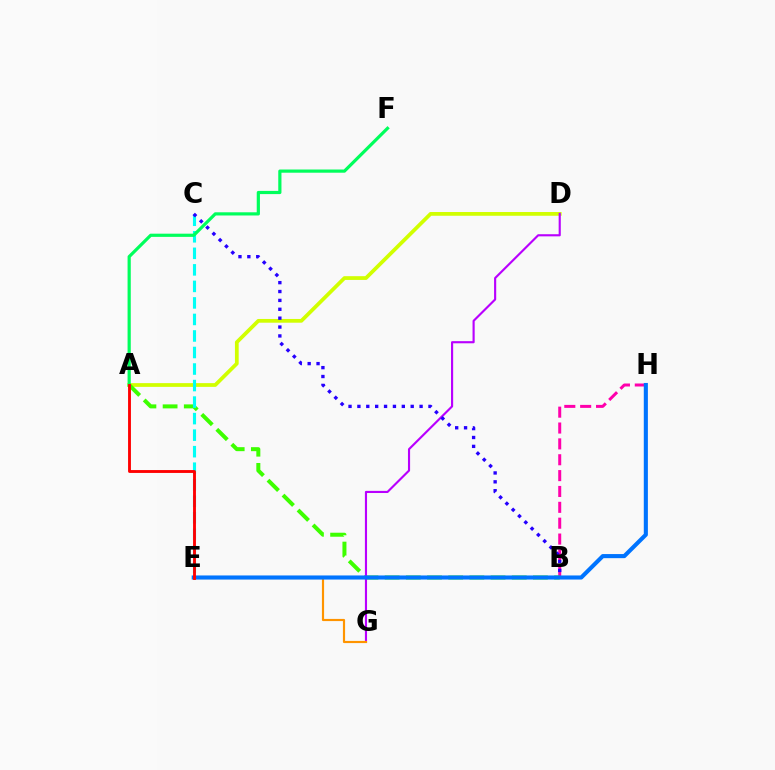{('A', 'D'): [{'color': '#d1ff00', 'line_style': 'solid', 'thickness': 2.69}], ('B', 'H'): [{'color': '#ff00ac', 'line_style': 'dashed', 'thickness': 2.15}], ('A', 'B'): [{'color': '#3dff00', 'line_style': 'dashed', 'thickness': 2.88}], ('D', 'G'): [{'color': '#b900ff', 'line_style': 'solid', 'thickness': 1.54}], ('E', 'G'): [{'color': '#ff9400', 'line_style': 'solid', 'thickness': 1.57}], ('C', 'E'): [{'color': '#00fff6', 'line_style': 'dashed', 'thickness': 2.25}], ('E', 'H'): [{'color': '#0074ff', 'line_style': 'solid', 'thickness': 2.95}], ('B', 'C'): [{'color': '#2500ff', 'line_style': 'dotted', 'thickness': 2.41}], ('A', 'F'): [{'color': '#00ff5c', 'line_style': 'solid', 'thickness': 2.3}], ('A', 'E'): [{'color': '#ff0000', 'line_style': 'solid', 'thickness': 2.07}]}